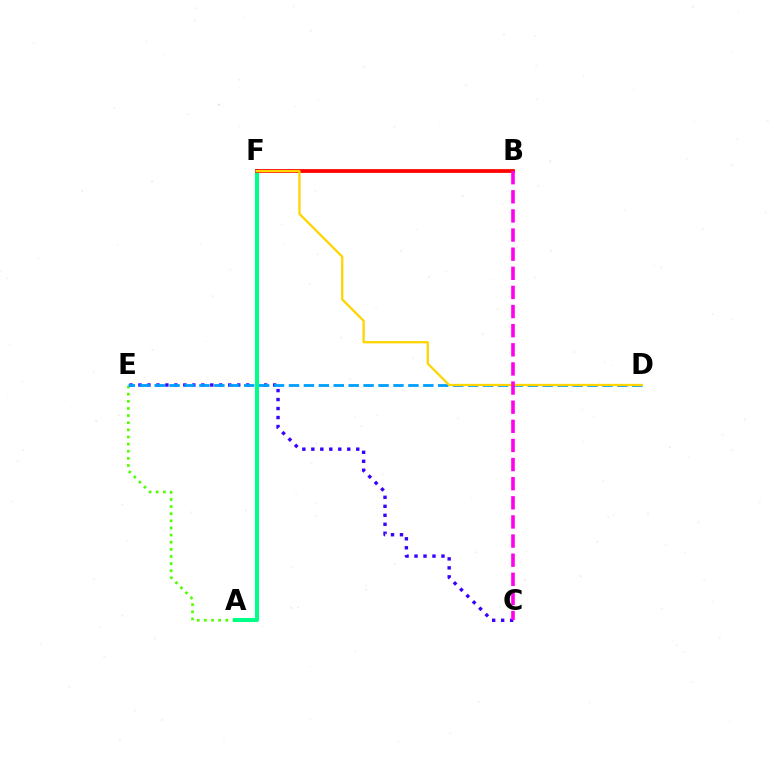{('A', 'E'): [{'color': '#4fff00', 'line_style': 'dotted', 'thickness': 1.94}], ('C', 'E'): [{'color': '#3700ff', 'line_style': 'dotted', 'thickness': 2.44}], ('A', 'F'): [{'color': '#00ff86', 'line_style': 'solid', 'thickness': 2.93}], ('B', 'F'): [{'color': '#ff0000', 'line_style': 'solid', 'thickness': 2.71}], ('D', 'E'): [{'color': '#009eff', 'line_style': 'dashed', 'thickness': 2.03}], ('D', 'F'): [{'color': '#ffd500', 'line_style': 'solid', 'thickness': 1.64}], ('B', 'C'): [{'color': '#ff00ed', 'line_style': 'dashed', 'thickness': 2.6}]}